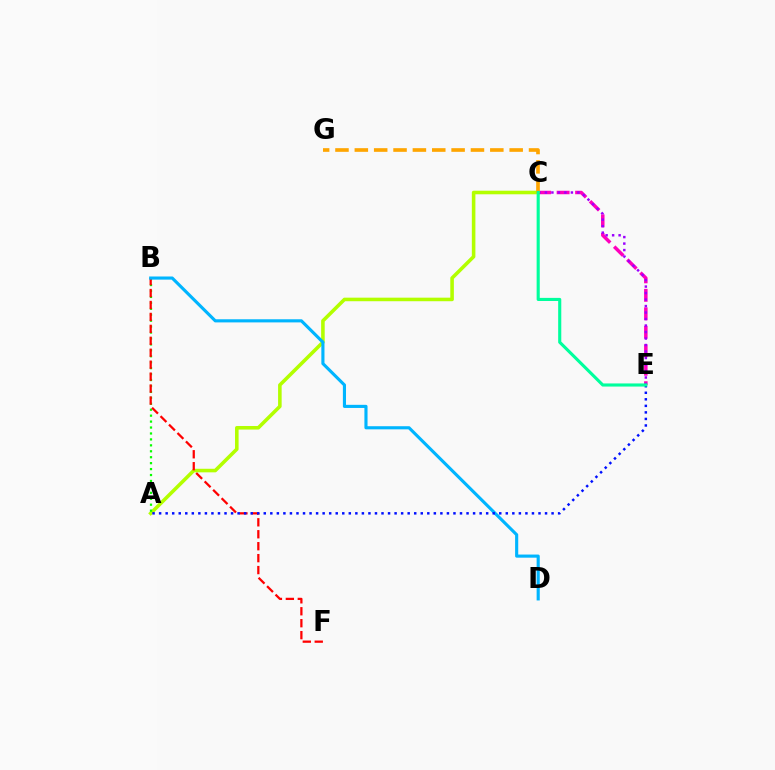{('A', 'C'): [{'color': '#b3ff00', 'line_style': 'solid', 'thickness': 2.57}], ('C', 'E'): [{'color': '#ff00bd', 'line_style': 'dashed', 'thickness': 2.51}, {'color': '#9b00ff', 'line_style': 'dotted', 'thickness': 1.76}, {'color': '#00ff9d', 'line_style': 'solid', 'thickness': 2.24}], ('A', 'B'): [{'color': '#08ff00', 'line_style': 'dotted', 'thickness': 1.61}], ('B', 'F'): [{'color': '#ff0000', 'line_style': 'dashed', 'thickness': 1.62}], ('B', 'D'): [{'color': '#00b5ff', 'line_style': 'solid', 'thickness': 2.25}], ('A', 'E'): [{'color': '#0010ff', 'line_style': 'dotted', 'thickness': 1.78}], ('C', 'G'): [{'color': '#ffa500', 'line_style': 'dashed', 'thickness': 2.63}]}